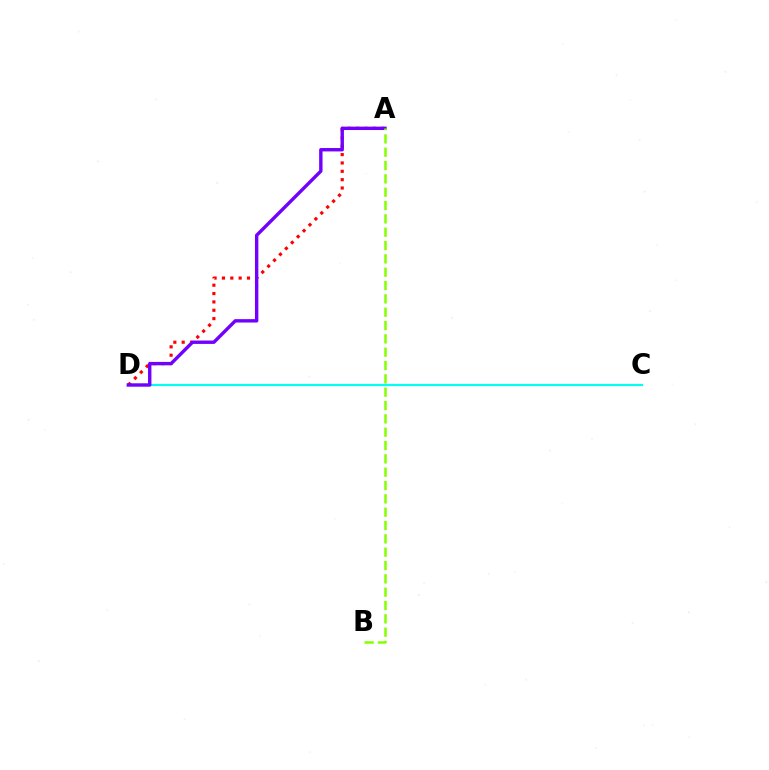{('C', 'D'): [{'color': '#00fff6', 'line_style': 'solid', 'thickness': 1.58}], ('A', 'D'): [{'color': '#ff0000', 'line_style': 'dotted', 'thickness': 2.27}, {'color': '#7200ff', 'line_style': 'solid', 'thickness': 2.44}], ('A', 'B'): [{'color': '#84ff00', 'line_style': 'dashed', 'thickness': 1.81}]}